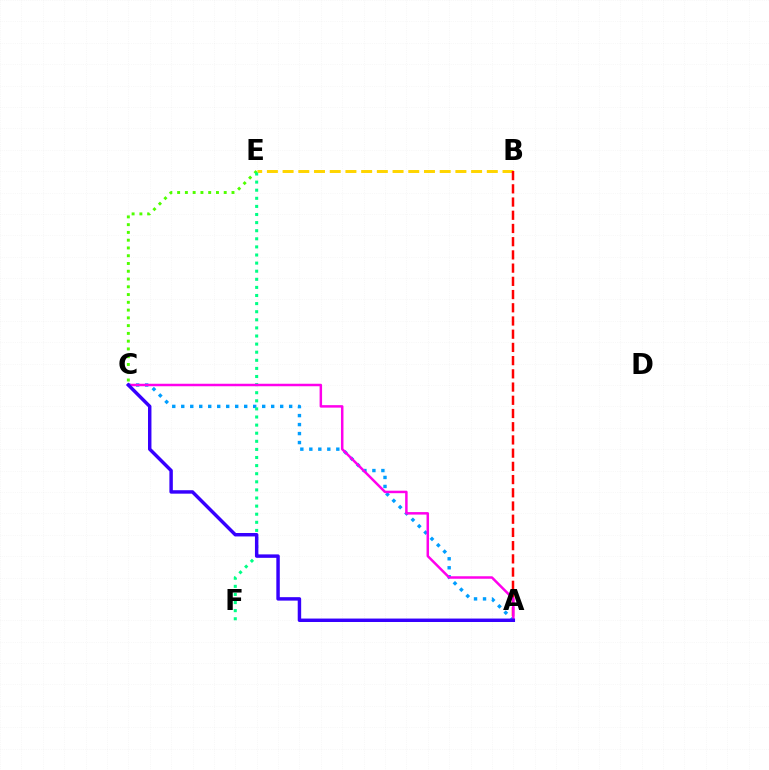{('B', 'E'): [{'color': '#ffd500', 'line_style': 'dashed', 'thickness': 2.13}], ('A', 'C'): [{'color': '#009eff', 'line_style': 'dotted', 'thickness': 2.44}, {'color': '#ff00ed', 'line_style': 'solid', 'thickness': 1.79}, {'color': '#3700ff', 'line_style': 'solid', 'thickness': 2.48}], ('C', 'E'): [{'color': '#4fff00', 'line_style': 'dotted', 'thickness': 2.11}], ('E', 'F'): [{'color': '#00ff86', 'line_style': 'dotted', 'thickness': 2.2}], ('A', 'B'): [{'color': '#ff0000', 'line_style': 'dashed', 'thickness': 1.8}]}